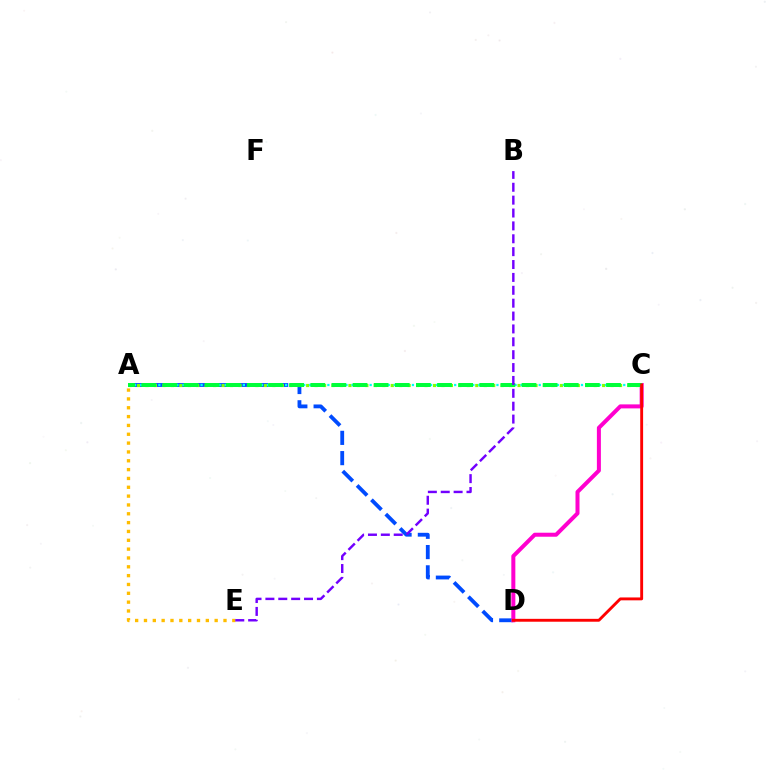{('A', 'D'): [{'color': '#004bff', 'line_style': 'dashed', 'thickness': 2.75}], ('A', 'C'): [{'color': '#84ff00', 'line_style': 'dotted', 'thickness': 2.3}, {'color': '#00fff6', 'line_style': 'dotted', 'thickness': 1.64}, {'color': '#00ff39', 'line_style': 'dashed', 'thickness': 2.87}], ('A', 'E'): [{'color': '#ffbd00', 'line_style': 'dotted', 'thickness': 2.4}], ('C', 'D'): [{'color': '#ff00cf', 'line_style': 'solid', 'thickness': 2.89}, {'color': '#ff0000', 'line_style': 'solid', 'thickness': 2.08}], ('B', 'E'): [{'color': '#7200ff', 'line_style': 'dashed', 'thickness': 1.75}]}